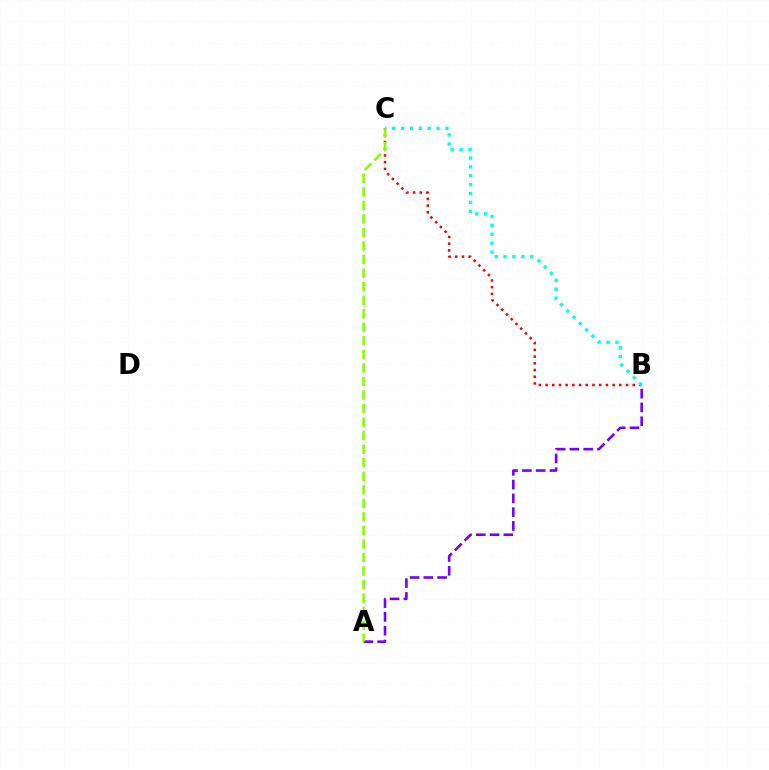{('B', 'C'): [{'color': '#ff0000', 'line_style': 'dotted', 'thickness': 1.82}, {'color': '#00fff6', 'line_style': 'dotted', 'thickness': 2.41}], ('A', 'B'): [{'color': '#7200ff', 'line_style': 'dashed', 'thickness': 1.87}], ('A', 'C'): [{'color': '#84ff00', 'line_style': 'dashed', 'thickness': 1.84}]}